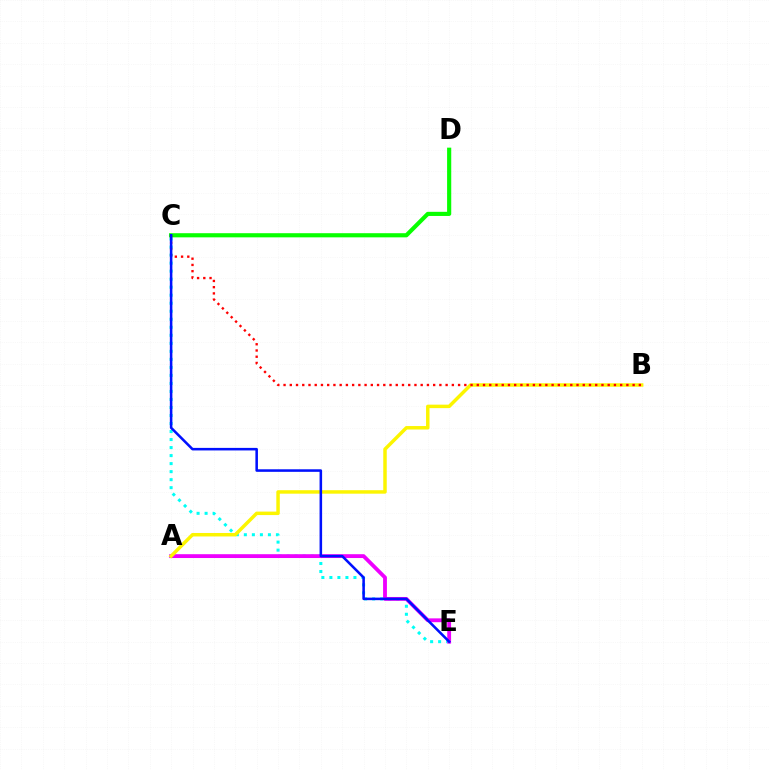{('C', 'E'): [{'color': '#00fff6', 'line_style': 'dotted', 'thickness': 2.18}, {'color': '#0010ff', 'line_style': 'solid', 'thickness': 1.84}], ('A', 'E'): [{'color': '#ee00ff', 'line_style': 'solid', 'thickness': 2.76}], ('A', 'B'): [{'color': '#fcf500', 'line_style': 'solid', 'thickness': 2.5}], ('C', 'D'): [{'color': '#08ff00', 'line_style': 'solid', 'thickness': 2.98}], ('B', 'C'): [{'color': '#ff0000', 'line_style': 'dotted', 'thickness': 1.69}]}